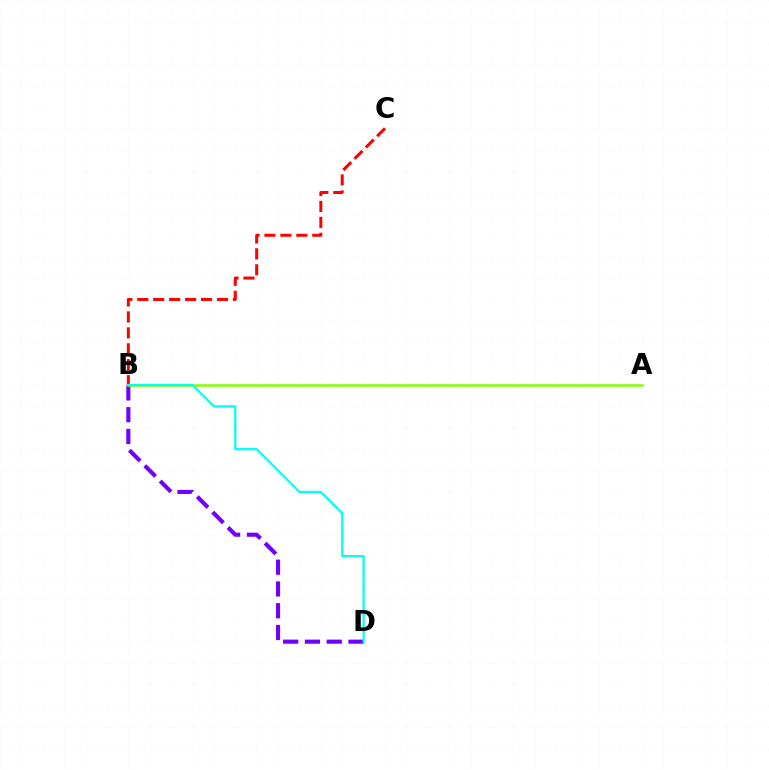{('B', 'C'): [{'color': '#ff0000', 'line_style': 'dashed', 'thickness': 2.17}], ('B', 'D'): [{'color': '#7200ff', 'line_style': 'dashed', 'thickness': 2.96}, {'color': '#00fff6', 'line_style': 'solid', 'thickness': 1.6}], ('A', 'B'): [{'color': '#84ff00', 'line_style': 'solid', 'thickness': 1.81}]}